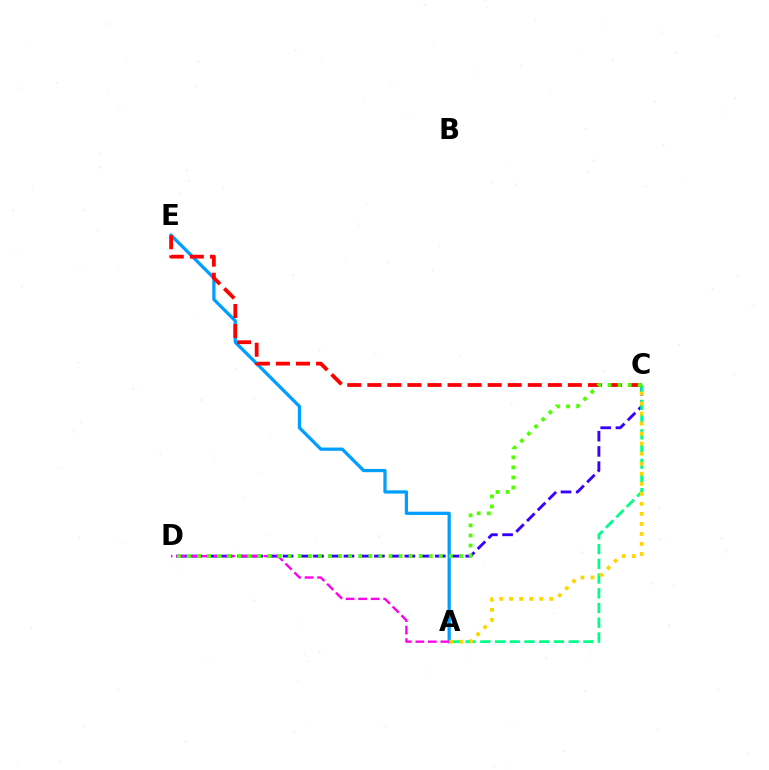{('C', 'D'): [{'color': '#3700ff', 'line_style': 'dashed', 'thickness': 2.07}, {'color': '#4fff00', 'line_style': 'dotted', 'thickness': 2.74}], ('A', 'C'): [{'color': '#00ff86', 'line_style': 'dashed', 'thickness': 2.0}, {'color': '#ffd500', 'line_style': 'dotted', 'thickness': 2.72}], ('A', 'E'): [{'color': '#009eff', 'line_style': 'solid', 'thickness': 2.34}], ('A', 'D'): [{'color': '#ff00ed', 'line_style': 'dashed', 'thickness': 1.7}], ('C', 'E'): [{'color': '#ff0000', 'line_style': 'dashed', 'thickness': 2.72}]}